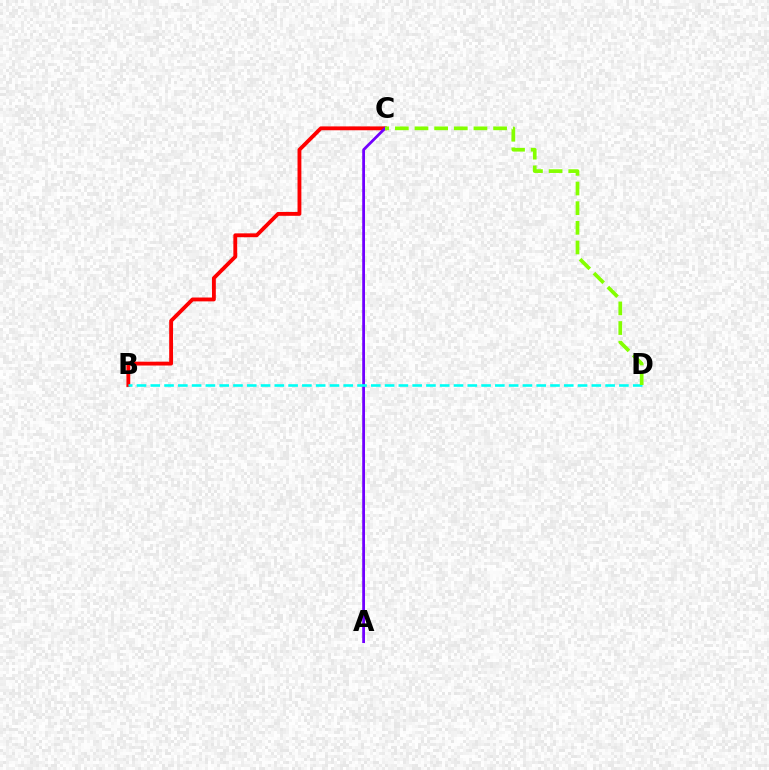{('B', 'C'): [{'color': '#ff0000', 'line_style': 'solid', 'thickness': 2.77}], ('A', 'C'): [{'color': '#7200ff', 'line_style': 'solid', 'thickness': 2.0}], ('B', 'D'): [{'color': '#00fff6', 'line_style': 'dashed', 'thickness': 1.87}], ('C', 'D'): [{'color': '#84ff00', 'line_style': 'dashed', 'thickness': 2.67}]}